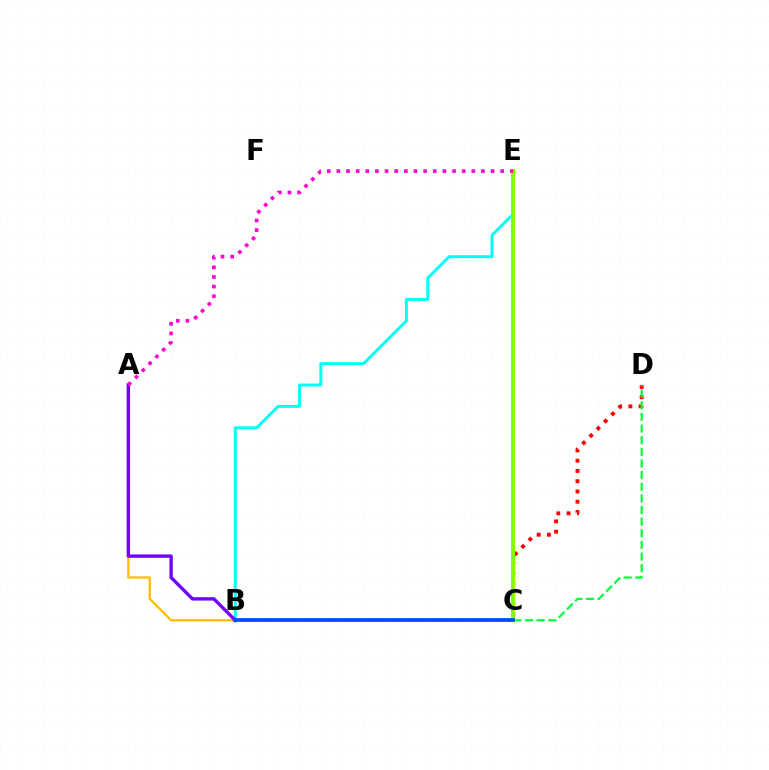{('C', 'D'): [{'color': '#ff0000', 'line_style': 'dotted', 'thickness': 2.79}, {'color': '#00ff39', 'line_style': 'dashed', 'thickness': 1.58}], ('B', 'E'): [{'color': '#00fff6', 'line_style': 'solid', 'thickness': 2.12}], ('C', 'E'): [{'color': '#84ff00', 'line_style': 'solid', 'thickness': 2.89}], ('A', 'B'): [{'color': '#ffbd00', 'line_style': 'solid', 'thickness': 1.62}, {'color': '#7200ff', 'line_style': 'solid', 'thickness': 2.43}], ('A', 'E'): [{'color': '#ff00cf', 'line_style': 'dotted', 'thickness': 2.62}], ('B', 'C'): [{'color': '#004bff', 'line_style': 'solid', 'thickness': 2.7}]}